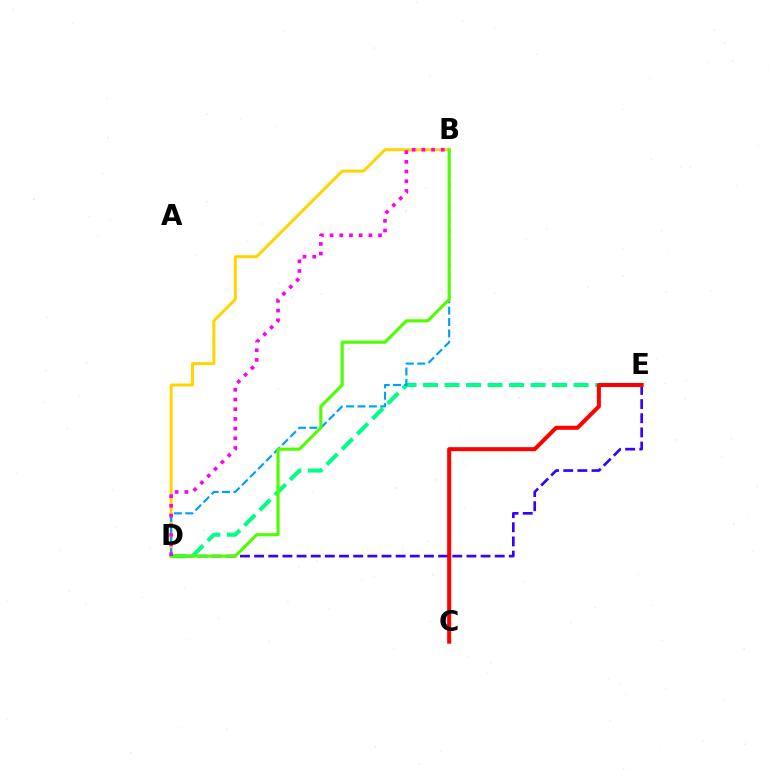{('D', 'E'): [{'color': '#3700ff', 'line_style': 'dashed', 'thickness': 1.92}, {'color': '#00ff86', 'line_style': 'dashed', 'thickness': 2.92}], ('B', 'D'): [{'color': '#ffd500', 'line_style': 'solid', 'thickness': 2.15}, {'color': '#009eff', 'line_style': 'dashed', 'thickness': 1.55}, {'color': '#4fff00', 'line_style': 'solid', 'thickness': 2.25}, {'color': '#ff00ed', 'line_style': 'dotted', 'thickness': 2.63}], ('C', 'E'): [{'color': '#ff0000', 'line_style': 'solid', 'thickness': 2.9}]}